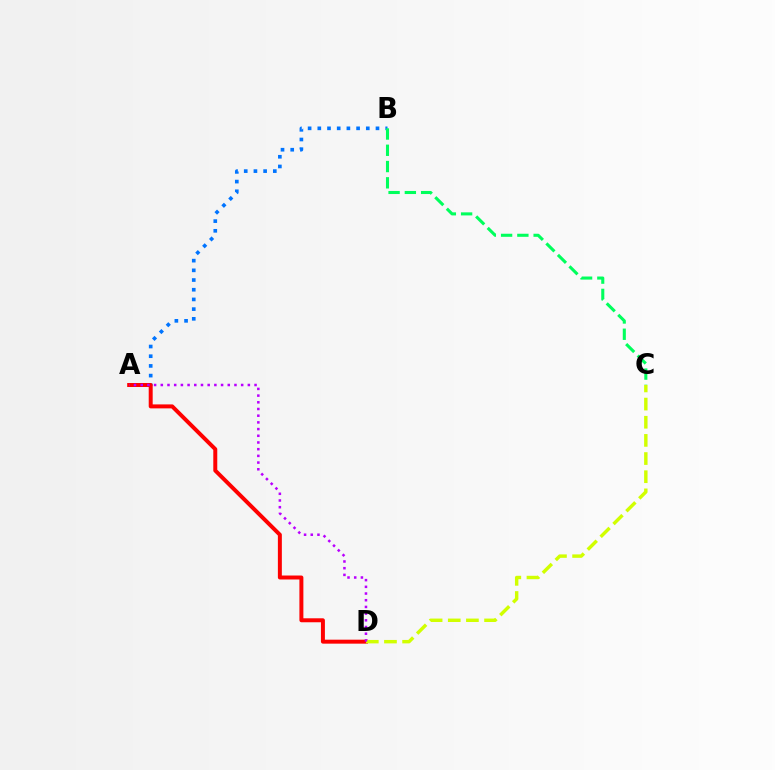{('A', 'B'): [{'color': '#0074ff', 'line_style': 'dotted', 'thickness': 2.63}], ('A', 'D'): [{'color': '#ff0000', 'line_style': 'solid', 'thickness': 2.86}, {'color': '#b900ff', 'line_style': 'dotted', 'thickness': 1.82}], ('B', 'C'): [{'color': '#00ff5c', 'line_style': 'dashed', 'thickness': 2.21}], ('C', 'D'): [{'color': '#d1ff00', 'line_style': 'dashed', 'thickness': 2.47}]}